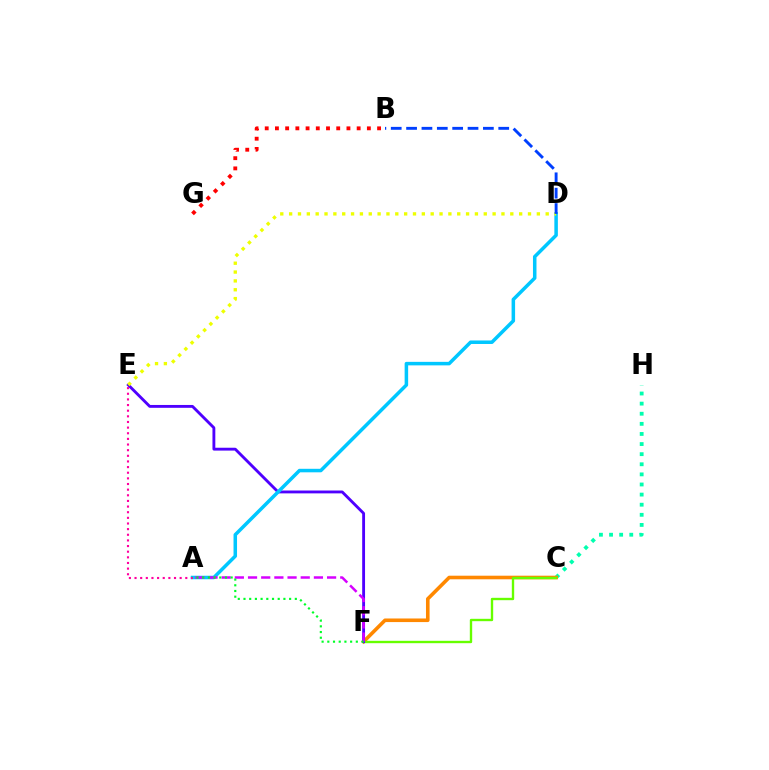{('C', 'H'): [{'color': '#00ffaf', 'line_style': 'dotted', 'thickness': 2.75}], ('B', 'G'): [{'color': '#ff0000', 'line_style': 'dotted', 'thickness': 2.78}], ('C', 'F'): [{'color': '#ff8800', 'line_style': 'solid', 'thickness': 2.59}, {'color': '#66ff00', 'line_style': 'solid', 'thickness': 1.7}], ('E', 'F'): [{'color': '#4f00ff', 'line_style': 'solid', 'thickness': 2.06}], ('A', 'D'): [{'color': '#00c7ff', 'line_style': 'solid', 'thickness': 2.53}], ('A', 'F'): [{'color': '#d600ff', 'line_style': 'dashed', 'thickness': 1.79}, {'color': '#00ff27', 'line_style': 'dotted', 'thickness': 1.55}], ('A', 'E'): [{'color': '#ff00a0', 'line_style': 'dotted', 'thickness': 1.53}], ('D', 'E'): [{'color': '#eeff00', 'line_style': 'dotted', 'thickness': 2.4}], ('B', 'D'): [{'color': '#003fff', 'line_style': 'dashed', 'thickness': 2.09}]}